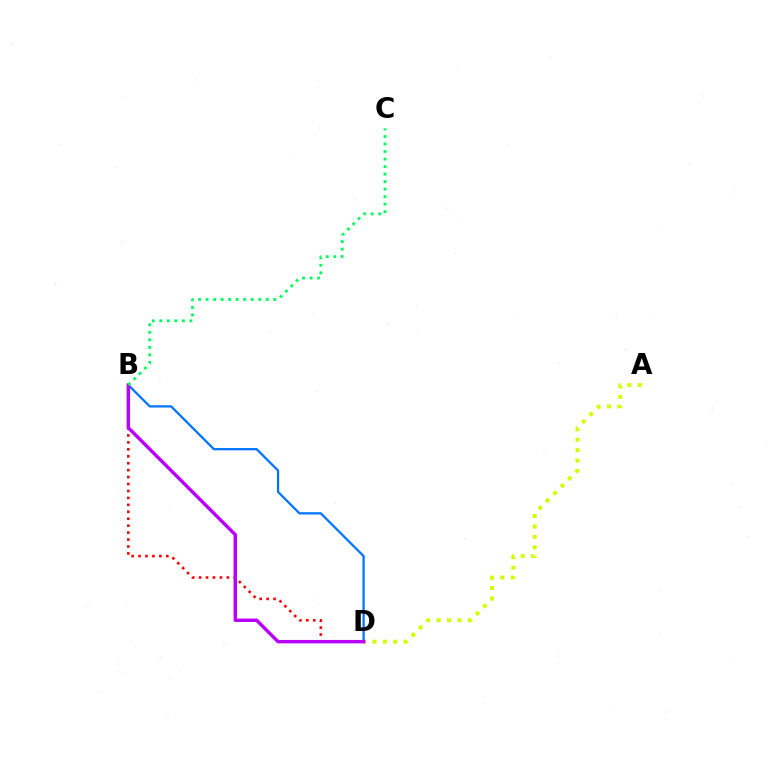{('B', 'D'): [{'color': '#ff0000', 'line_style': 'dotted', 'thickness': 1.89}, {'color': '#0074ff', 'line_style': 'solid', 'thickness': 1.63}, {'color': '#b900ff', 'line_style': 'solid', 'thickness': 2.48}], ('A', 'D'): [{'color': '#d1ff00', 'line_style': 'dotted', 'thickness': 2.84}], ('B', 'C'): [{'color': '#00ff5c', 'line_style': 'dotted', 'thickness': 2.04}]}